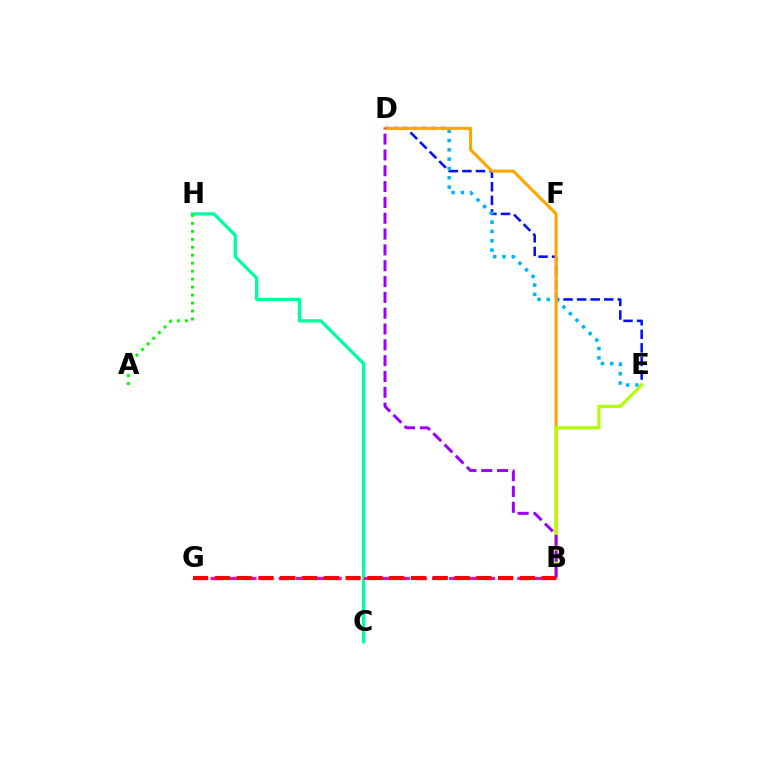{('D', 'E'): [{'color': '#0010ff', 'line_style': 'dashed', 'thickness': 1.84}, {'color': '#00b5ff', 'line_style': 'dotted', 'thickness': 2.53}], ('B', 'D'): [{'color': '#ffa500', 'line_style': 'solid', 'thickness': 2.21}, {'color': '#9b00ff', 'line_style': 'dashed', 'thickness': 2.15}], ('C', 'H'): [{'color': '#00ff9d', 'line_style': 'solid', 'thickness': 2.35}], ('B', 'E'): [{'color': '#b3ff00', 'line_style': 'solid', 'thickness': 2.3}], ('B', 'G'): [{'color': '#ff00bd', 'line_style': 'dashed', 'thickness': 2.31}, {'color': '#ff0000', 'line_style': 'dashed', 'thickness': 2.96}], ('A', 'H'): [{'color': '#08ff00', 'line_style': 'dotted', 'thickness': 2.17}]}